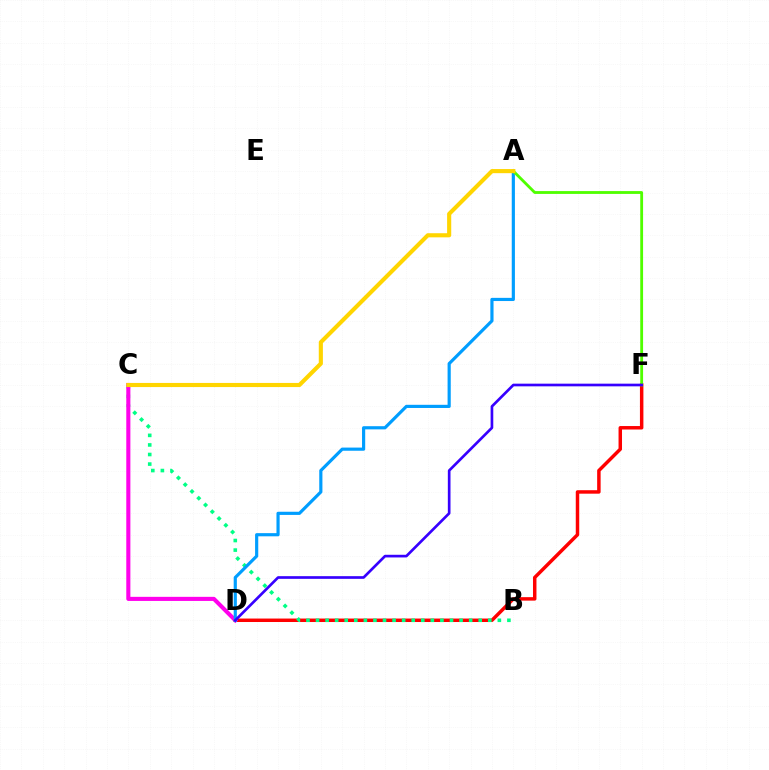{('D', 'F'): [{'color': '#ff0000', 'line_style': 'solid', 'thickness': 2.5}, {'color': '#3700ff', 'line_style': 'solid', 'thickness': 1.92}], ('B', 'C'): [{'color': '#00ff86', 'line_style': 'dotted', 'thickness': 2.6}], ('C', 'D'): [{'color': '#ff00ed', 'line_style': 'solid', 'thickness': 2.95}], ('A', 'D'): [{'color': '#009eff', 'line_style': 'solid', 'thickness': 2.28}], ('A', 'F'): [{'color': '#4fff00', 'line_style': 'solid', 'thickness': 2.03}], ('A', 'C'): [{'color': '#ffd500', 'line_style': 'solid', 'thickness': 2.97}]}